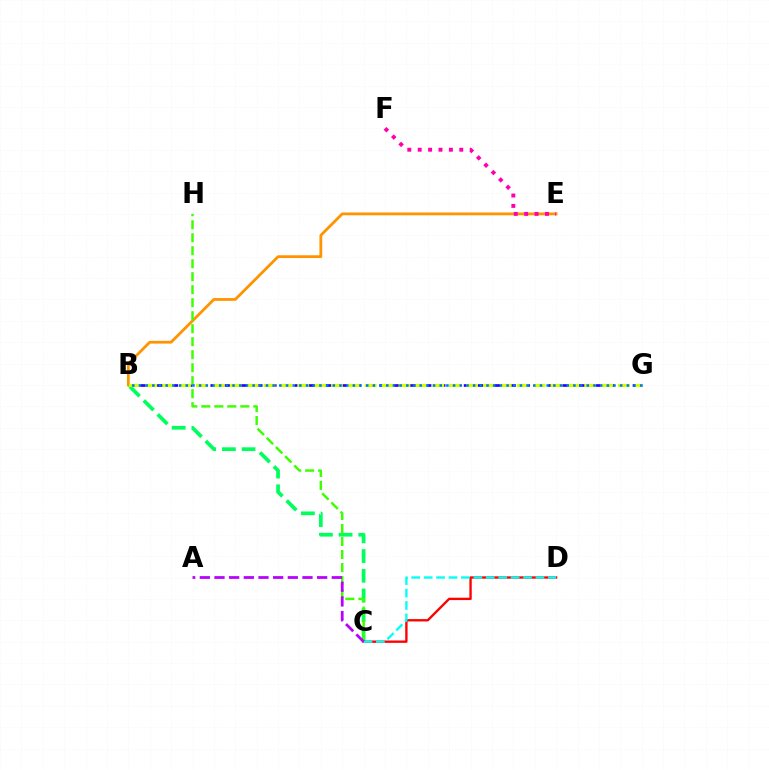{('B', 'E'): [{'color': '#ff9400', 'line_style': 'solid', 'thickness': 2.01}], ('B', 'G'): [{'color': '#2500ff', 'line_style': 'dashed', 'thickness': 1.91}, {'color': '#d1ff00', 'line_style': 'dashed', 'thickness': 2.29}, {'color': '#0074ff', 'line_style': 'dotted', 'thickness': 1.82}], ('B', 'C'): [{'color': '#00ff5c', 'line_style': 'dashed', 'thickness': 2.67}], ('C', 'H'): [{'color': '#3dff00', 'line_style': 'dashed', 'thickness': 1.77}], ('E', 'F'): [{'color': '#ff00ac', 'line_style': 'dotted', 'thickness': 2.82}], ('C', 'D'): [{'color': '#ff0000', 'line_style': 'solid', 'thickness': 1.7}, {'color': '#00fff6', 'line_style': 'dashed', 'thickness': 1.69}], ('A', 'C'): [{'color': '#b900ff', 'line_style': 'dashed', 'thickness': 1.99}]}